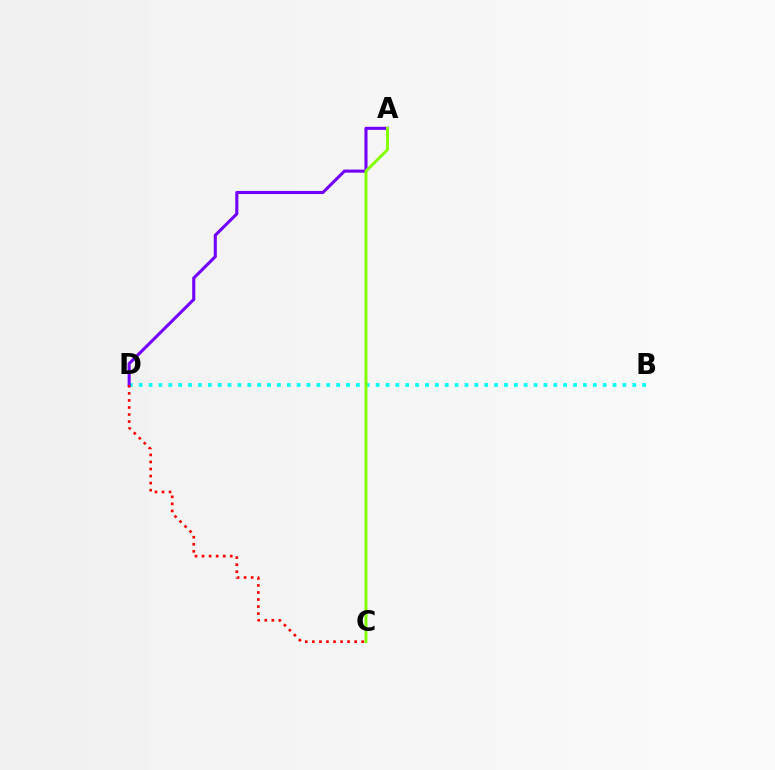{('B', 'D'): [{'color': '#00fff6', 'line_style': 'dotted', 'thickness': 2.68}], ('A', 'D'): [{'color': '#7200ff', 'line_style': 'solid', 'thickness': 2.22}], ('C', 'D'): [{'color': '#ff0000', 'line_style': 'dotted', 'thickness': 1.92}], ('A', 'C'): [{'color': '#84ff00', 'line_style': 'solid', 'thickness': 2.11}]}